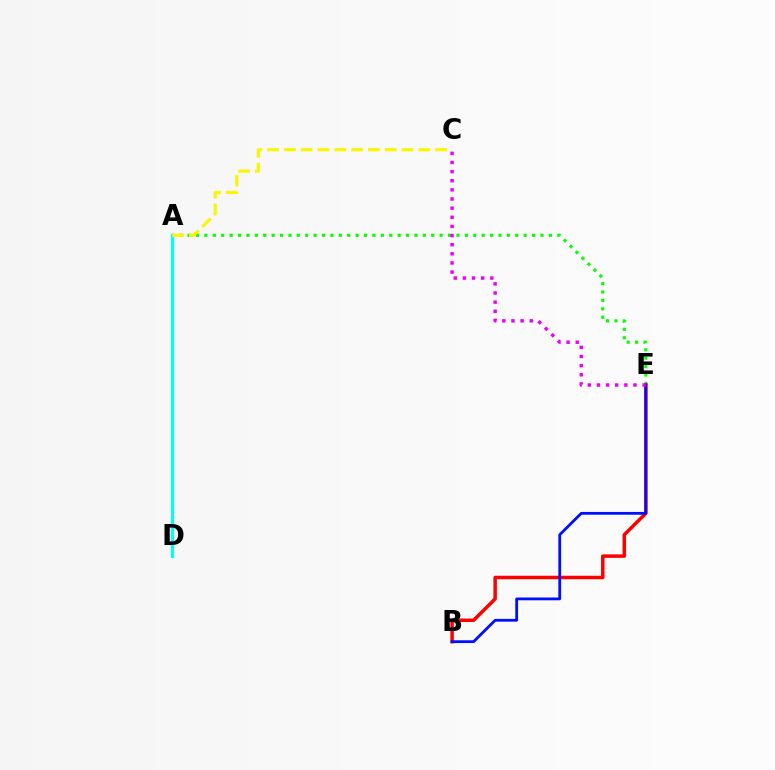{('A', 'E'): [{'color': '#08ff00', 'line_style': 'dotted', 'thickness': 2.28}], ('B', 'E'): [{'color': '#ff0000', 'line_style': 'solid', 'thickness': 2.51}, {'color': '#0010ff', 'line_style': 'solid', 'thickness': 2.02}], ('C', 'E'): [{'color': '#ee00ff', 'line_style': 'dotted', 'thickness': 2.48}], ('A', 'D'): [{'color': '#00fff6', 'line_style': 'solid', 'thickness': 2.27}], ('A', 'C'): [{'color': '#fcf500', 'line_style': 'dashed', 'thickness': 2.28}]}